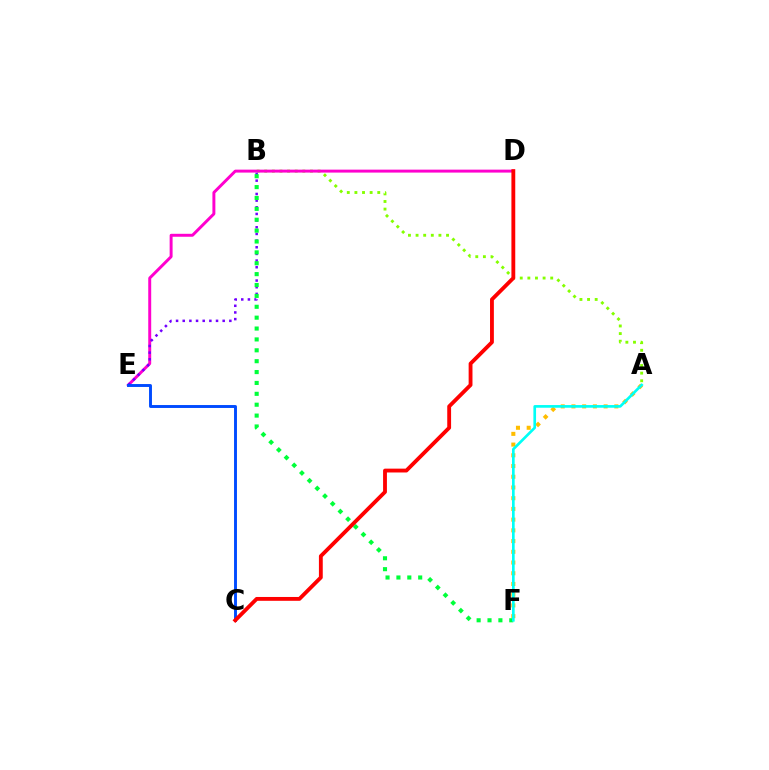{('A', 'F'): [{'color': '#ffbd00', 'line_style': 'dotted', 'thickness': 2.91}, {'color': '#00fff6', 'line_style': 'solid', 'thickness': 1.92}], ('A', 'B'): [{'color': '#84ff00', 'line_style': 'dotted', 'thickness': 2.07}], ('D', 'E'): [{'color': '#ff00cf', 'line_style': 'solid', 'thickness': 2.13}], ('B', 'E'): [{'color': '#7200ff', 'line_style': 'dotted', 'thickness': 1.81}], ('B', 'F'): [{'color': '#00ff39', 'line_style': 'dotted', 'thickness': 2.96}], ('C', 'E'): [{'color': '#004bff', 'line_style': 'solid', 'thickness': 2.1}], ('C', 'D'): [{'color': '#ff0000', 'line_style': 'solid', 'thickness': 2.76}]}